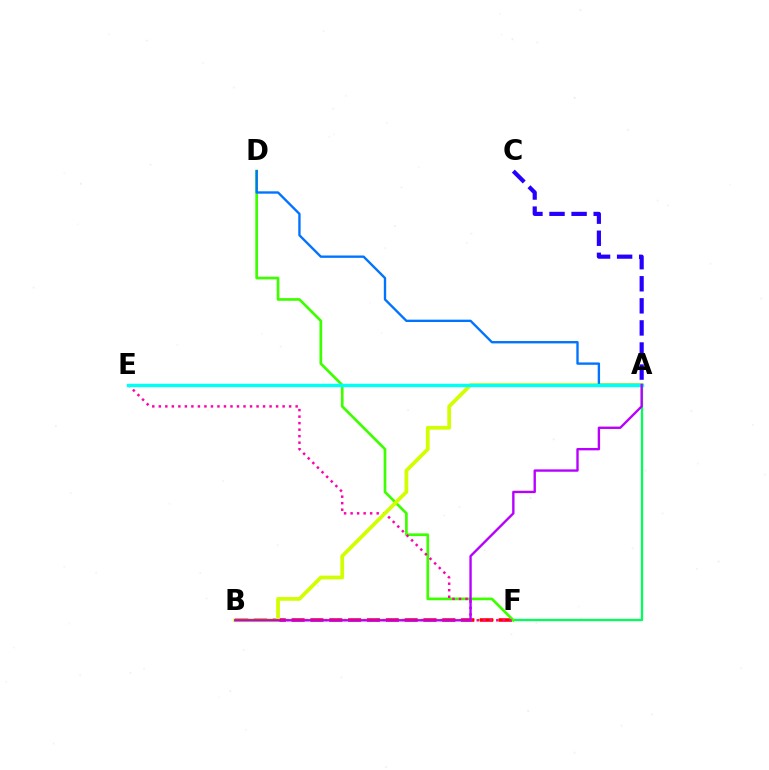{('B', 'F'): [{'color': '#ff9400', 'line_style': 'dotted', 'thickness': 1.74}, {'color': '#ff0000', 'line_style': 'dashed', 'thickness': 2.56}], ('A', 'F'): [{'color': '#00ff5c', 'line_style': 'solid', 'thickness': 1.66}], ('D', 'F'): [{'color': '#3dff00', 'line_style': 'solid', 'thickness': 1.94}], ('A', 'C'): [{'color': '#2500ff', 'line_style': 'dashed', 'thickness': 3.0}], ('E', 'F'): [{'color': '#ff00ac', 'line_style': 'dotted', 'thickness': 1.77}], ('A', 'B'): [{'color': '#d1ff00', 'line_style': 'solid', 'thickness': 2.69}, {'color': '#b900ff', 'line_style': 'solid', 'thickness': 1.71}], ('A', 'D'): [{'color': '#0074ff', 'line_style': 'solid', 'thickness': 1.7}], ('A', 'E'): [{'color': '#00fff6', 'line_style': 'solid', 'thickness': 2.45}]}